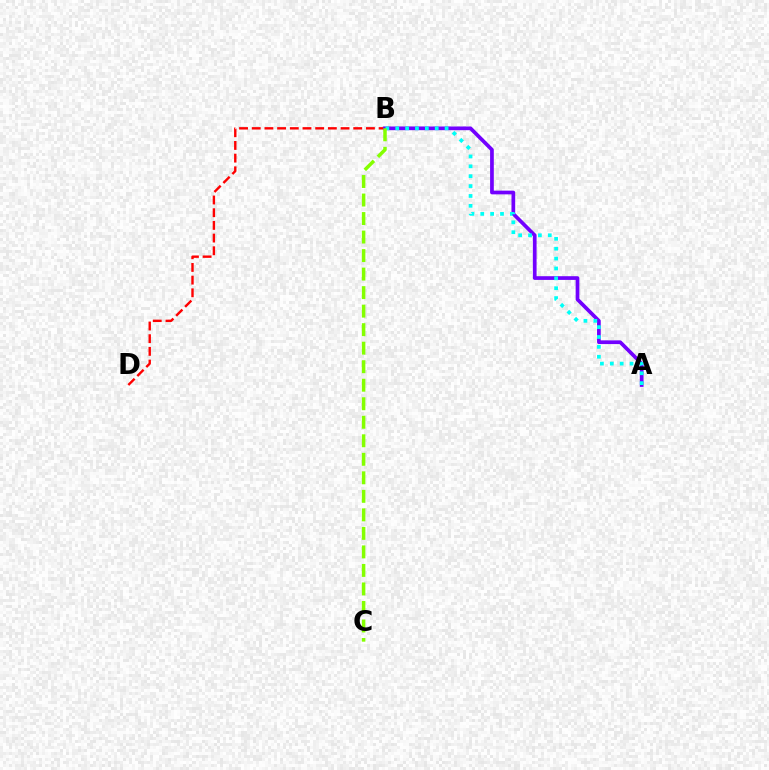{('B', 'D'): [{'color': '#ff0000', 'line_style': 'dashed', 'thickness': 1.72}], ('A', 'B'): [{'color': '#7200ff', 'line_style': 'solid', 'thickness': 2.67}, {'color': '#00fff6', 'line_style': 'dotted', 'thickness': 2.68}], ('B', 'C'): [{'color': '#84ff00', 'line_style': 'dashed', 'thickness': 2.52}]}